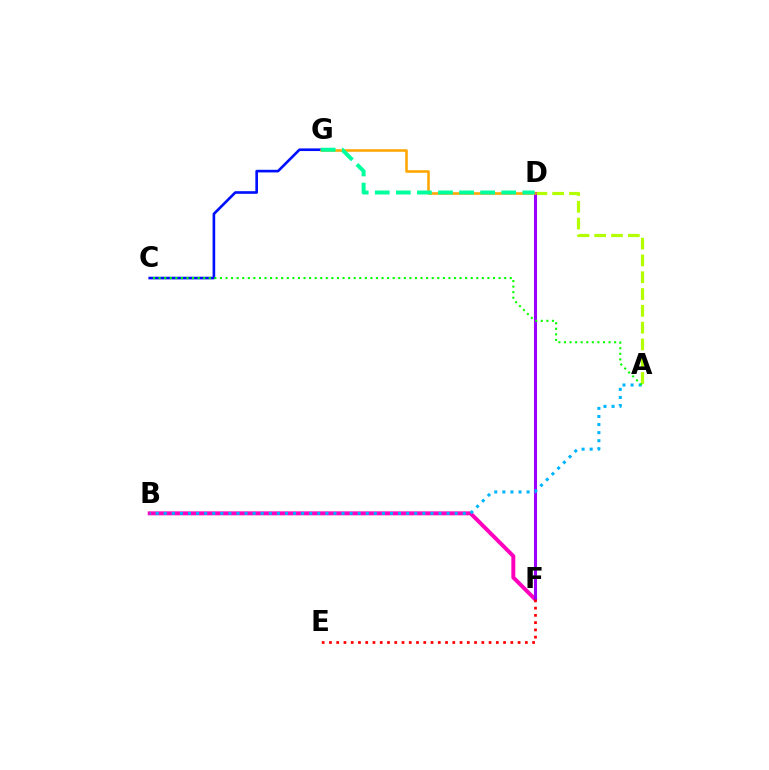{('A', 'D'): [{'color': '#b3ff00', 'line_style': 'dashed', 'thickness': 2.28}], ('C', 'G'): [{'color': '#0010ff', 'line_style': 'solid', 'thickness': 1.9}], ('B', 'F'): [{'color': '#ff00bd', 'line_style': 'solid', 'thickness': 2.84}], ('D', 'F'): [{'color': '#9b00ff', 'line_style': 'solid', 'thickness': 2.21}], ('E', 'F'): [{'color': '#ff0000', 'line_style': 'dotted', 'thickness': 1.97}], ('D', 'G'): [{'color': '#ffa500', 'line_style': 'solid', 'thickness': 1.83}, {'color': '#00ff9d', 'line_style': 'dashed', 'thickness': 2.86}], ('A', 'B'): [{'color': '#00b5ff', 'line_style': 'dotted', 'thickness': 2.2}], ('A', 'C'): [{'color': '#08ff00', 'line_style': 'dotted', 'thickness': 1.51}]}